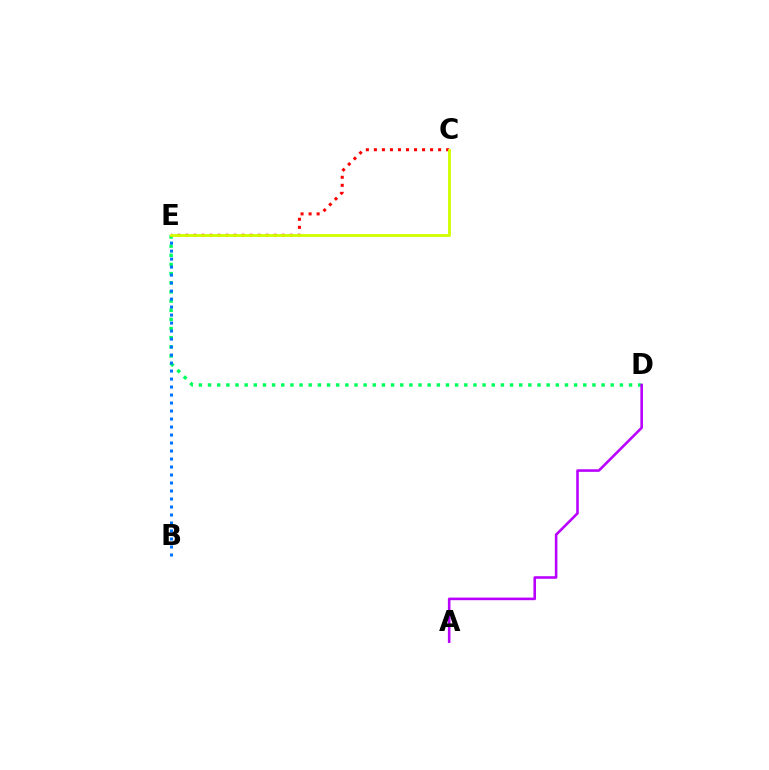{('D', 'E'): [{'color': '#00ff5c', 'line_style': 'dotted', 'thickness': 2.49}], ('A', 'D'): [{'color': '#b900ff', 'line_style': 'solid', 'thickness': 1.87}], ('C', 'E'): [{'color': '#ff0000', 'line_style': 'dotted', 'thickness': 2.18}, {'color': '#d1ff00', 'line_style': 'solid', 'thickness': 2.04}], ('B', 'E'): [{'color': '#0074ff', 'line_style': 'dotted', 'thickness': 2.17}]}